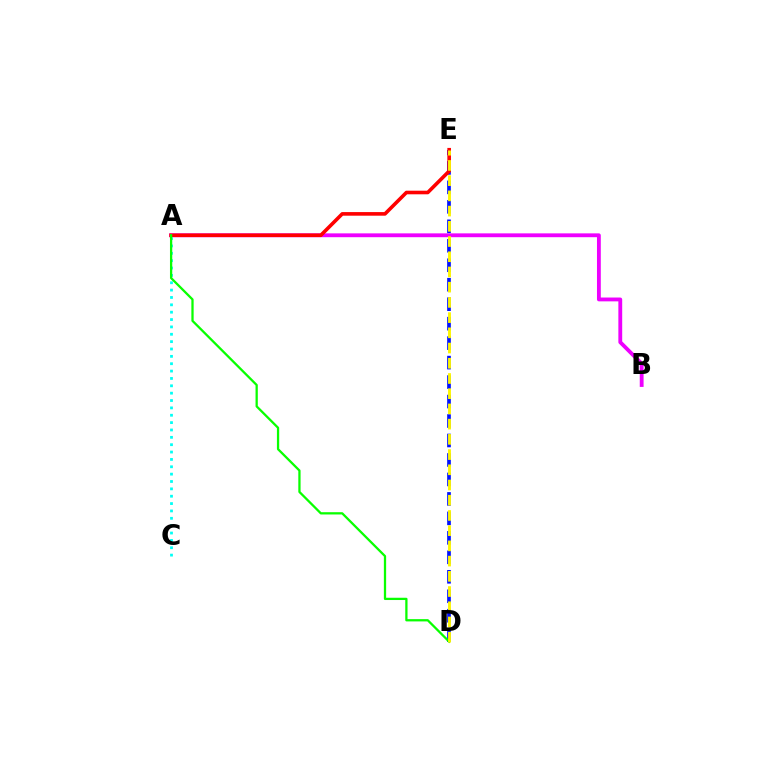{('A', 'B'): [{'color': '#ee00ff', 'line_style': 'solid', 'thickness': 2.76}], ('D', 'E'): [{'color': '#0010ff', 'line_style': 'dashed', 'thickness': 2.65}, {'color': '#fcf500', 'line_style': 'dashed', 'thickness': 2.07}], ('A', 'E'): [{'color': '#ff0000', 'line_style': 'solid', 'thickness': 2.6}], ('A', 'C'): [{'color': '#00fff6', 'line_style': 'dotted', 'thickness': 2.0}], ('A', 'D'): [{'color': '#08ff00', 'line_style': 'solid', 'thickness': 1.64}]}